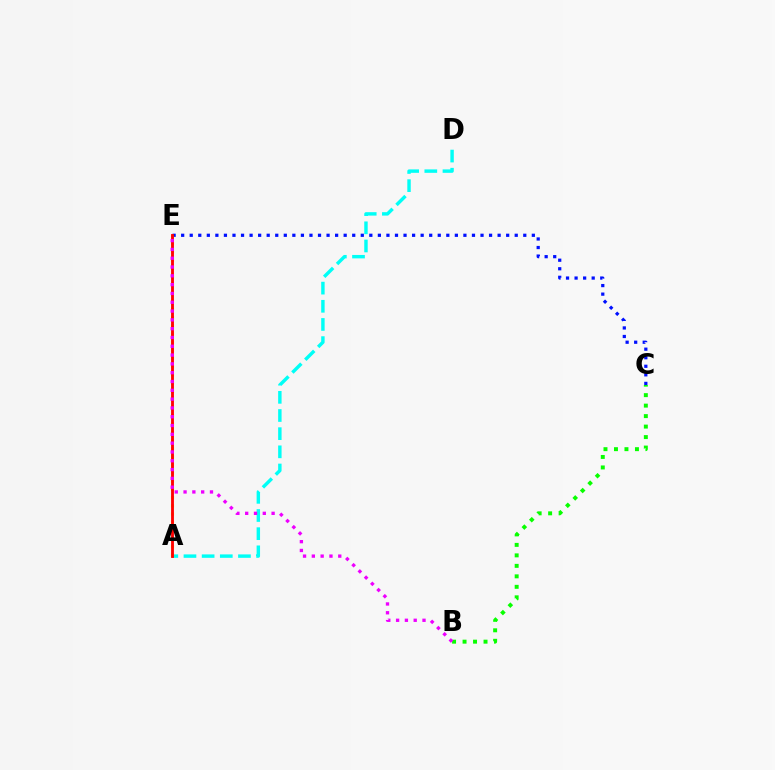{('C', 'E'): [{'color': '#0010ff', 'line_style': 'dotted', 'thickness': 2.32}], ('A', 'D'): [{'color': '#00fff6', 'line_style': 'dashed', 'thickness': 2.47}], ('B', 'C'): [{'color': '#08ff00', 'line_style': 'dotted', 'thickness': 2.85}], ('A', 'E'): [{'color': '#fcf500', 'line_style': 'dotted', 'thickness': 2.22}, {'color': '#ff0000', 'line_style': 'solid', 'thickness': 2.05}], ('B', 'E'): [{'color': '#ee00ff', 'line_style': 'dotted', 'thickness': 2.39}]}